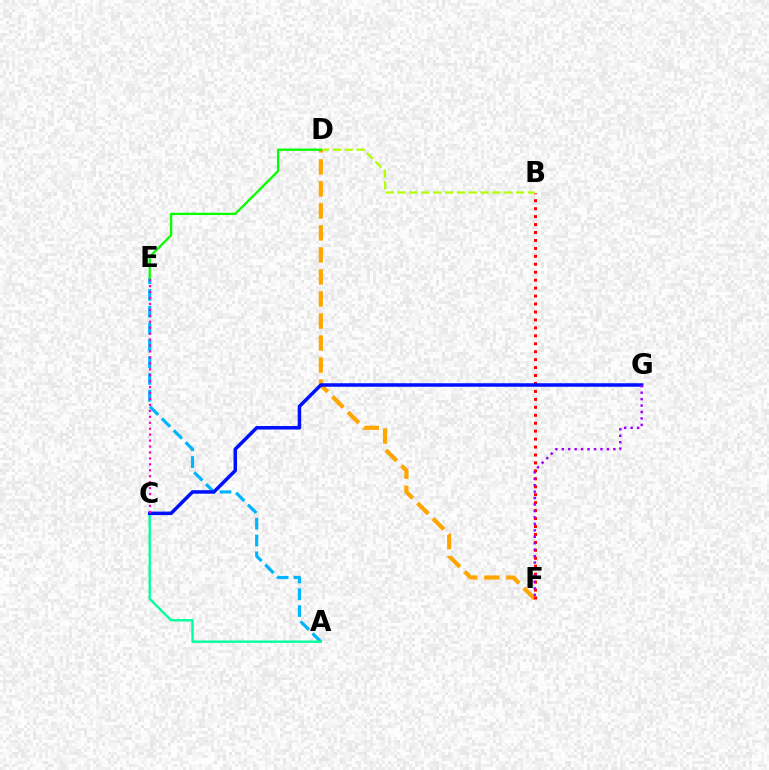{('B', 'D'): [{'color': '#b3ff00', 'line_style': 'dashed', 'thickness': 1.61}], ('D', 'F'): [{'color': '#ffa500', 'line_style': 'dashed', 'thickness': 2.99}], ('A', 'E'): [{'color': '#00b5ff', 'line_style': 'dashed', 'thickness': 2.28}], ('B', 'F'): [{'color': '#ff0000', 'line_style': 'dotted', 'thickness': 2.16}], ('A', 'C'): [{'color': '#00ff9d', 'line_style': 'solid', 'thickness': 1.69}], ('C', 'G'): [{'color': '#0010ff', 'line_style': 'solid', 'thickness': 2.53}], ('F', 'G'): [{'color': '#9b00ff', 'line_style': 'dotted', 'thickness': 1.75}], ('C', 'E'): [{'color': '#ff00bd', 'line_style': 'dotted', 'thickness': 1.61}], ('D', 'E'): [{'color': '#08ff00', 'line_style': 'solid', 'thickness': 1.66}]}